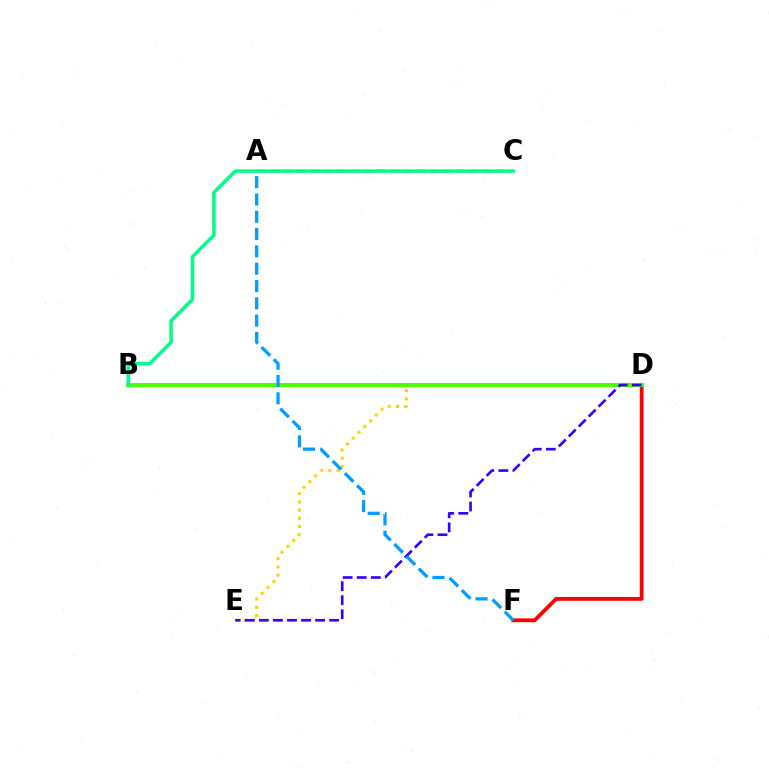{('D', 'F'): [{'color': '#ff0000', 'line_style': 'solid', 'thickness': 2.75}], ('D', 'E'): [{'color': '#ffd500', 'line_style': 'dotted', 'thickness': 2.23}, {'color': '#3700ff', 'line_style': 'dashed', 'thickness': 1.91}], ('B', 'D'): [{'color': '#4fff00', 'line_style': 'solid', 'thickness': 2.91}], ('A', 'C'): [{'color': '#ff00ed', 'line_style': 'dashed', 'thickness': 1.8}], ('A', 'F'): [{'color': '#009eff', 'line_style': 'dashed', 'thickness': 2.35}], ('B', 'C'): [{'color': '#00ff86', 'line_style': 'solid', 'thickness': 2.53}]}